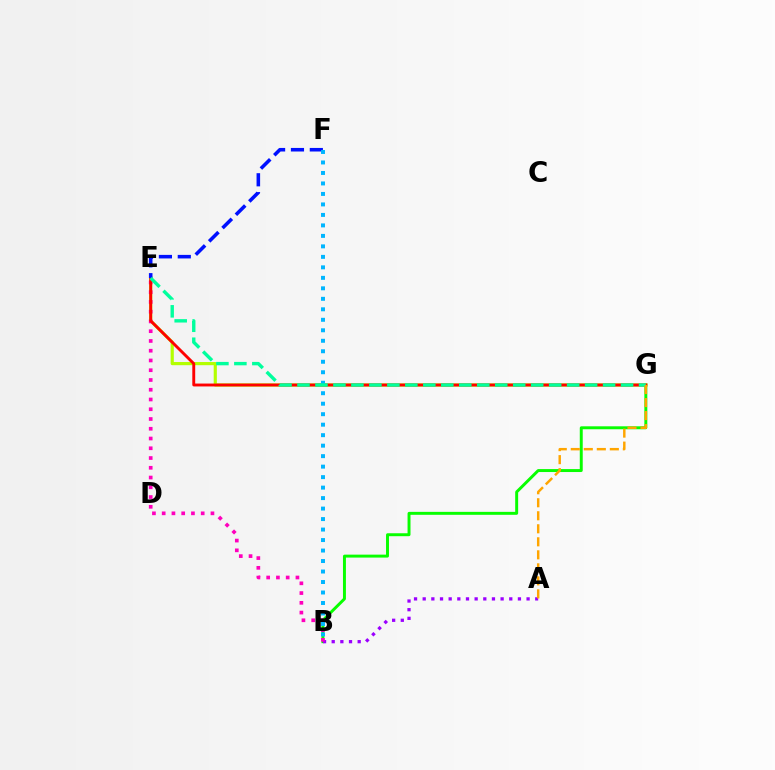{('B', 'G'): [{'color': '#08ff00', 'line_style': 'solid', 'thickness': 2.12}], ('E', 'G'): [{'color': '#b3ff00', 'line_style': 'solid', 'thickness': 2.28}, {'color': '#ff0000', 'line_style': 'solid', 'thickness': 2.08}, {'color': '#00ff9d', 'line_style': 'dashed', 'thickness': 2.44}], ('A', 'B'): [{'color': '#9b00ff', 'line_style': 'dotted', 'thickness': 2.35}], ('B', 'E'): [{'color': '#ff00bd', 'line_style': 'dotted', 'thickness': 2.65}], ('E', 'F'): [{'color': '#0010ff', 'line_style': 'dashed', 'thickness': 2.56}], ('B', 'F'): [{'color': '#00b5ff', 'line_style': 'dotted', 'thickness': 2.85}], ('A', 'G'): [{'color': '#ffa500', 'line_style': 'dashed', 'thickness': 1.77}]}